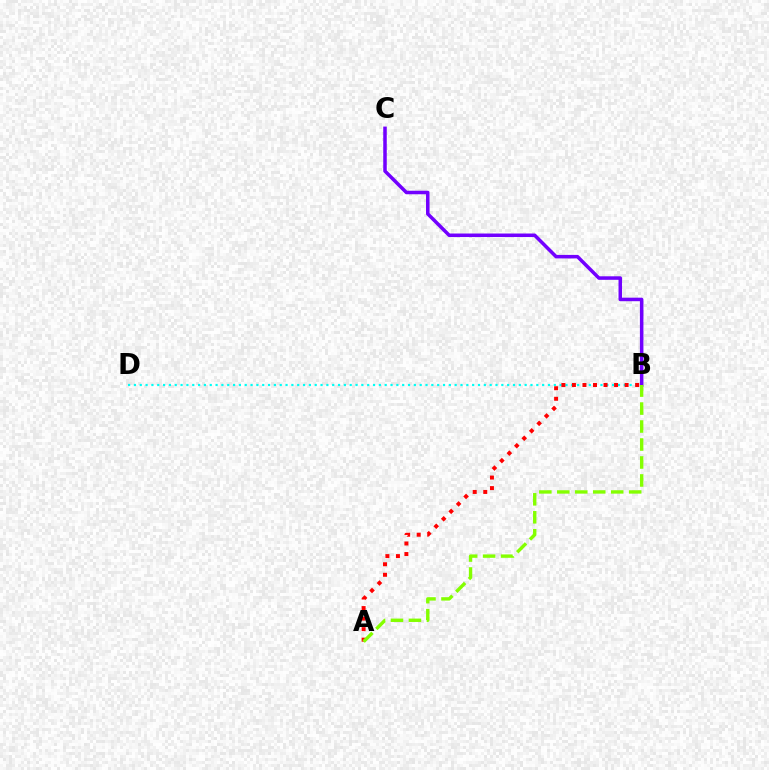{('B', 'D'): [{'color': '#00fff6', 'line_style': 'dotted', 'thickness': 1.58}], ('B', 'C'): [{'color': '#7200ff', 'line_style': 'solid', 'thickness': 2.54}], ('A', 'B'): [{'color': '#ff0000', 'line_style': 'dotted', 'thickness': 2.86}, {'color': '#84ff00', 'line_style': 'dashed', 'thickness': 2.44}]}